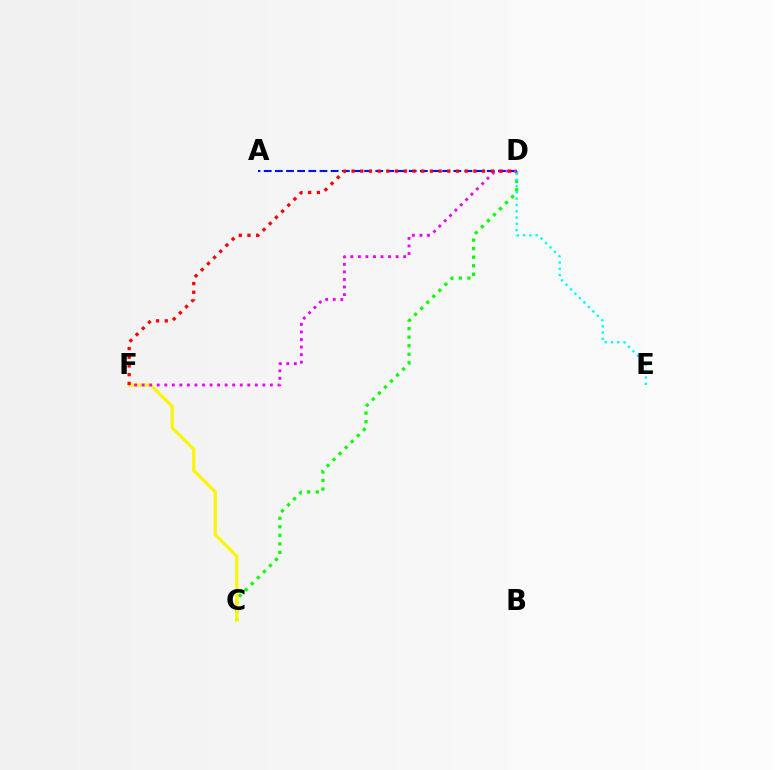{('C', 'D'): [{'color': '#08ff00', 'line_style': 'dotted', 'thickness': 2.32}], ('C', 'F'): [{'color': '#fcf500', 'line_style': 'solid', 'thickness': 2.27}], ('D', 'E'): [{'color': '#00fff6', 'line_style': 'dotted', 'thickness': 1.71}], ('A', 'D'): [{'color': '#0010ff', 'line_style': 'dashed', 'thickness': 1.52}], ('D', 'F'): [{'color': '#ee00ff', 'line_style': 'dotted', 'thickness': 2.05}, {'color': '#ff0000', 'line_style': 'dotted', 'thickness': 2.36}]}